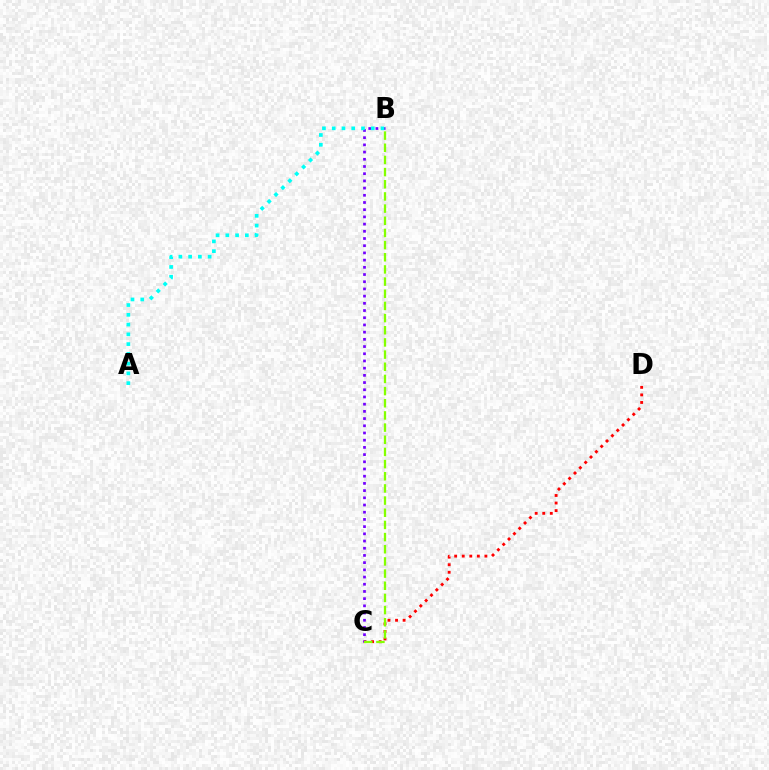{('C', 'D'): [{'color': '#ff0000', 'line_style': 'dotted', 'thickness': 2.05}], ('B', 'C'): [{'color': '#7200ff', 'line_style': 'dotted', 'thickness': 1.96}, {'color': '#84ff00', 'line_style': 'dashed', 'thickness': 1.65}], ('A', 'B'): [{'color': '#00fff6', 'line_style': 'dotted', 'thickness': 2.65}]}